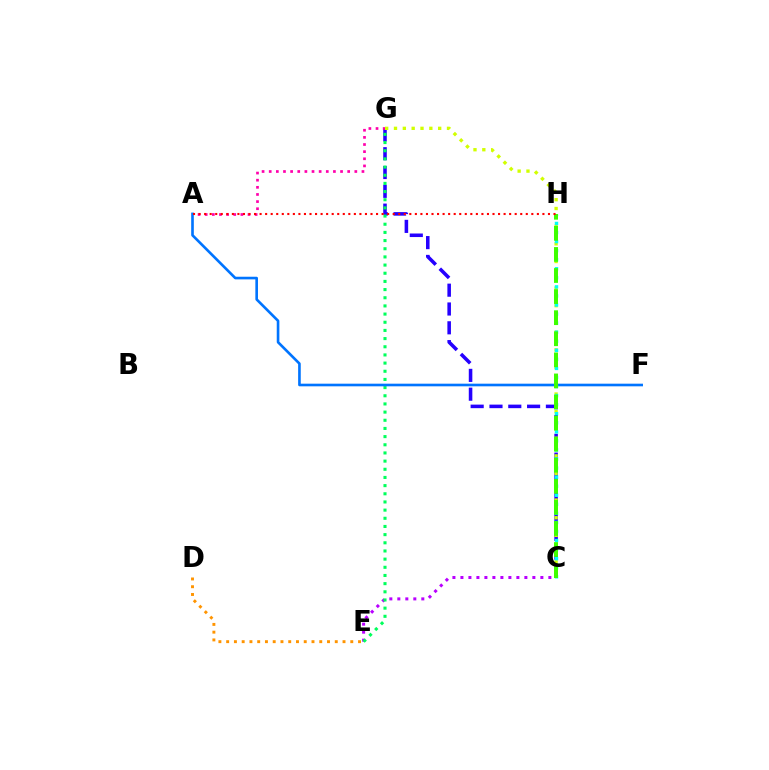{('C', 'G'): [{'color': '#2500ff', 'line_style': 'dashed', 'thickness': 2.56}, {'color': '#d1ff00', 'line_style': 'dotted', 'thickness': 2.4}], ('A', 'G'): [{'color': '#ff00ac', 'line_style': 'dotted', 'thickness': 1.94}], ('C', 'E'): [{'color': '#b900ff', 'line_style': 'dotted', 'thickness': 2.17}], ('E', 'G'): [{'color': '#00ff5c', 'line_style': 'dotted', 'thickness': 2.22}], ('A', 'F'): [{'color': '#0074ff', 'line_style': 'solid', 'thickness': 1.89}], ('C', 'H'): [{'color': '#00fff6', 'line_style': 'dotted', 'thickness': 2.46}, {'color': '#3dff00', 'line_style': 'dashed', 'thickness': 2.86}], ('D', 'E'): [{'color': '#ff9400', 'line_style': 'dotted', 'thickness': 2.11}], ('A', 'H'): [{'color': '#ff0000', 'line_style': 'dotted', 'thickness': 1.51}]}